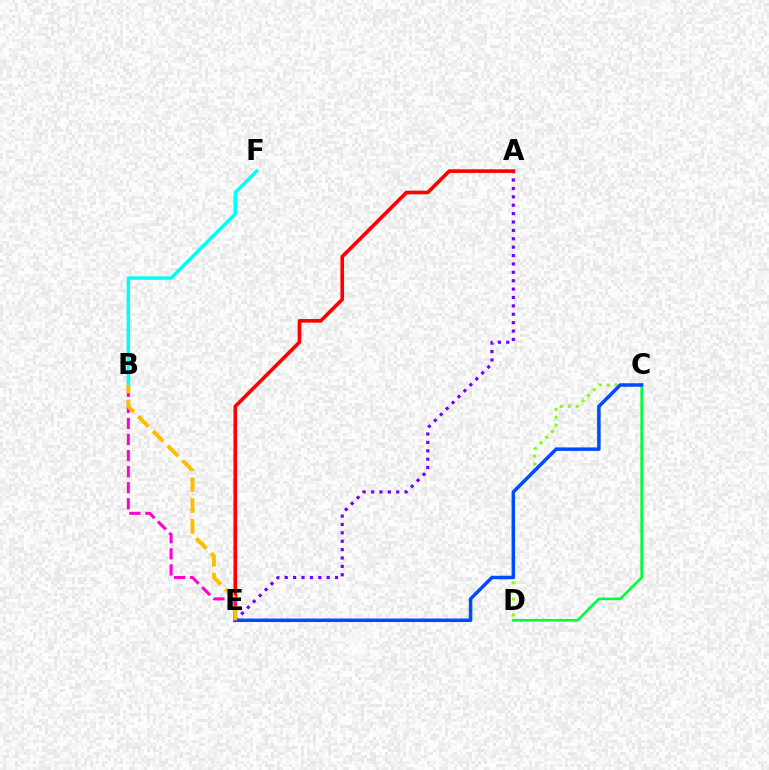{('A', 'E'): [{'color': '#7200ff', 'line_style': 'dotted', 'thickness': 2.28}, {'color': '#ff0000', 'line_style': 'solid', 'thickness': 2.61}], ('C', 'D'): [{'color': '#84ff00', 'line_style': 'dotted', 'thickness': 2.17}, {'color': '#00ff39', 'line_style': 'solid', 'thickness': 1.9}], ('B', 'F'): [{'color': '#00fff6', 'line_style': 'solid', 'thickness': 2.46}], ('C', 'E'): [{'color': '#004bff', 'line_style': 'solid', 'thickness': 2.51}], ('B', 'E'): [{'color': '#ff00cf', 'line_style': 'dashed', 'thickness': 2.18}, {'color': '#ffbd00', 'line_style': 'dashed', 'thickness': 2.84}]}